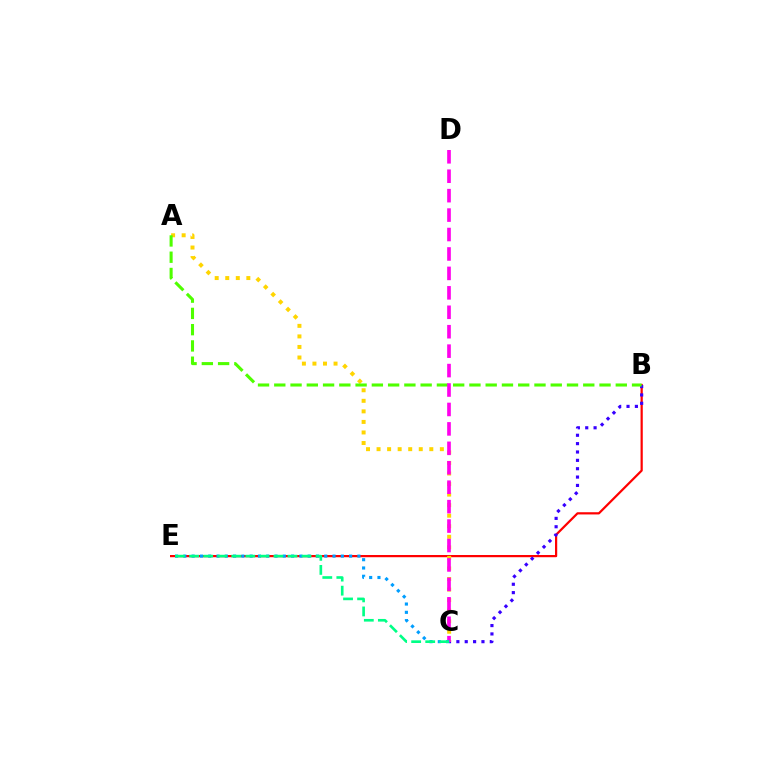{('B', 'E'): [{'color': '#ff0000', 'line_style': 'solid', 'thickness': 1.59}], ('B', 'C'): [{'color': '#3700ff', 'line_style': 'dotted', 'thickness': 2.27}], ('A', 'C'): [{'color': '#ffd500', 'line_style': 'dotted', 'thickness': 2.87}], ('A', 'B'): [{'color': '#4fff00', 'line_style': 'dashed', 'thickness': 2.21}], ('C', 'D'): [{'color': '#ff00ed', 'line_style': 'dashed', 'thickness': 2.64}], ('C', 'E'): [{'color': '#009eff', 'line_style': 'dotted', 'thickness': 2.25}, {'color': '#00ff86', 'line_style': 'dashed', 'thickness': 1.91}]}